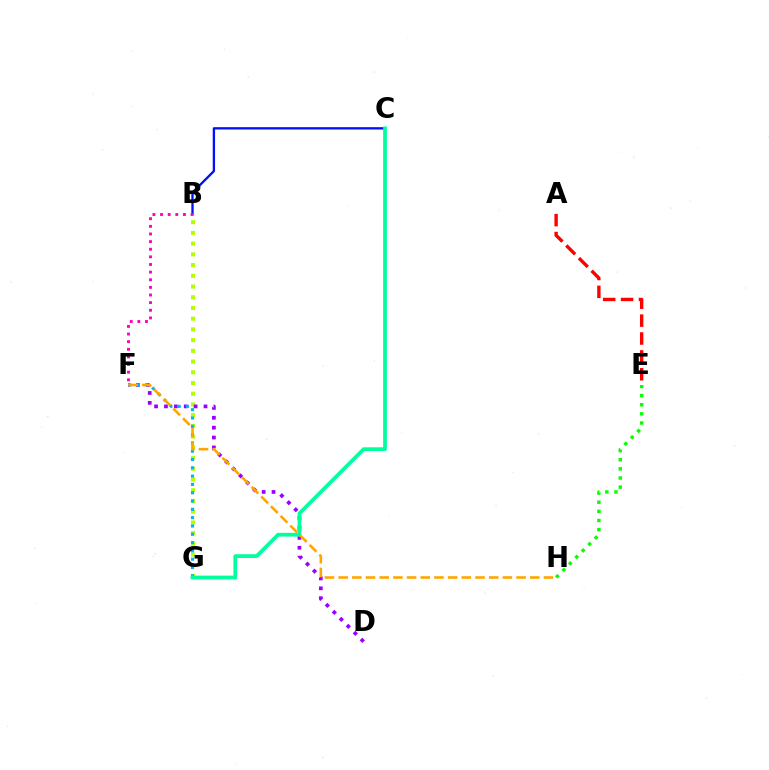{('B', 'G'): [{'color': '#b3ff00', 'line_style': 'dotted', 'thickness': 2.91}], ('B', 'C'): [{'color': '#0010ff', 'line_style': 'solid', 'thickness': 1.67}], ('D', 'F'): [{'color': '#9b00ff', 'line_style': 'dotted', 'thickness': 2.69}], ('B', 'F'): [{'color': '#ff00bd', 'line_style': 'dotted', 'thickness': 2.07}], ('F', 'G'): [{'color': '#00b5ff', 'line_style': 'dotted', 'thickness': 2.26}], ('E', 'H'): [{'color': '#08ff00', 'line_style': 'dotted', 'thickness': 2.48}], ('C', 'G'): [{'color': '#00ff9d', 'line_style': 'solid', 'thickness': 2.69}], ('A', 'E'): [{'color': '#ff0000', 'line_style': 'dashed', 'thickness': 2.43}], ('F', 'H'): [{'color': '#ffa500', 'line_style': 'dashed', 'thickness': 1.86}]}